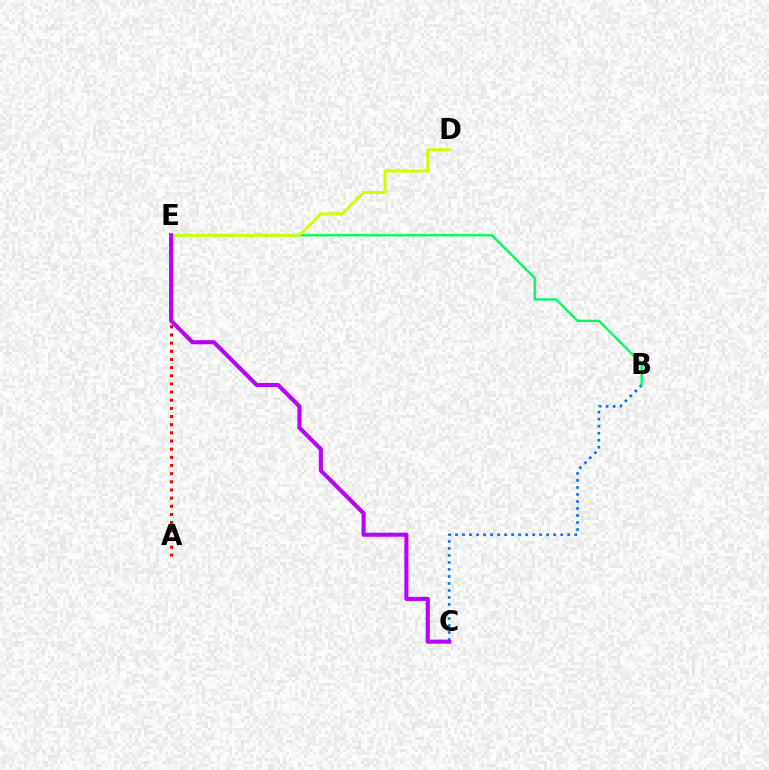{('B', 'C'): [{'color': '#0074ff', 'line_style': 'dotted', 'thickness': 1.9}], ('A', 'E'): [{'color': '#ff0000', 'line_style': 'dotted', 'thickness': 2.22}], ('B', 'E'): [{'color': '#00ff5c', 'line_style': 'solid', 'thickness': 1.72}], ('D', 'E'): [{'color': '#d1ff00', 'line_style': 'solid', 'thickness': 2.17}], ('C', 'E'): [{'color': '#b900ff', 'line_style': 'solid', 'thickness': 2.94}]}